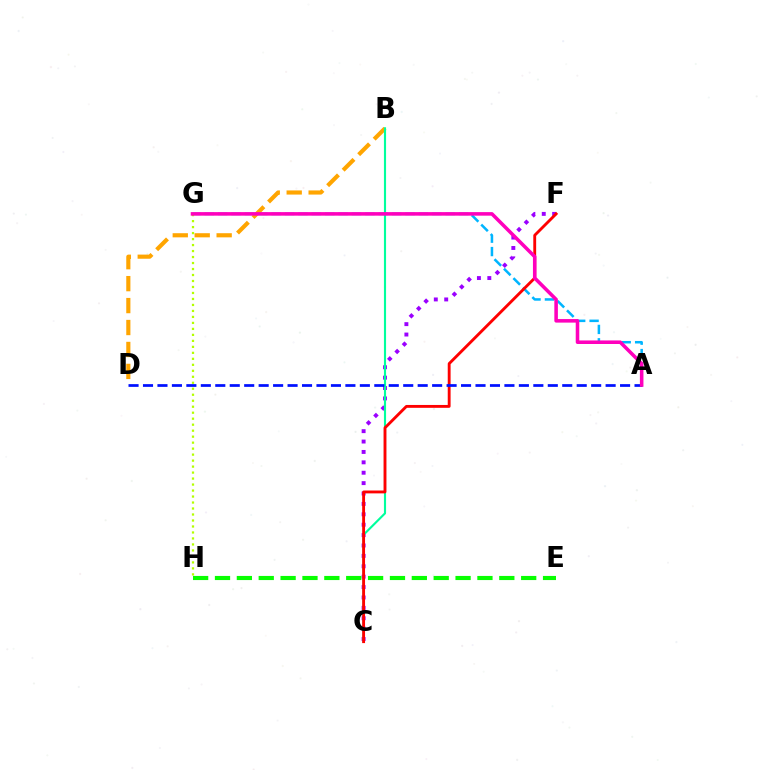{('A', 'G'): [{'color': '#00b5ff', 'line_style': 'dashed', 'thickness': 1.82}, {'color': '#ff00bd', 'line_style': 'solid', 'thickness': 2.56}], ('B', 'D'): [{'color': '#ffa500', 'line_style': 'dashed', 'thickness': 2.98}], ('C', 'F'): [{'color': '#9b00ff', 'line_style': 'dotted', 'thickness': 2.82}, {'color': '#ff0000', 'line_style': 'solid', 'thickness': 2.06}], ('B', 'C'): [{'color': '#00ff9d', 'line_style': 'solid', 'thickness': 1.54}], ('G', 'H'): [{'color': '#b3ff00', 'line_style': 'dotted', 'thickness': 1.63}], ('A', 'D'): [{'color': '#0010ff', 'line_style': 'dashed', 'thickness': 1.96}], ('E', 'H'): [{'color': '#08ff00', 'line_style': 'dashed', 'thickness': 2.97}]}